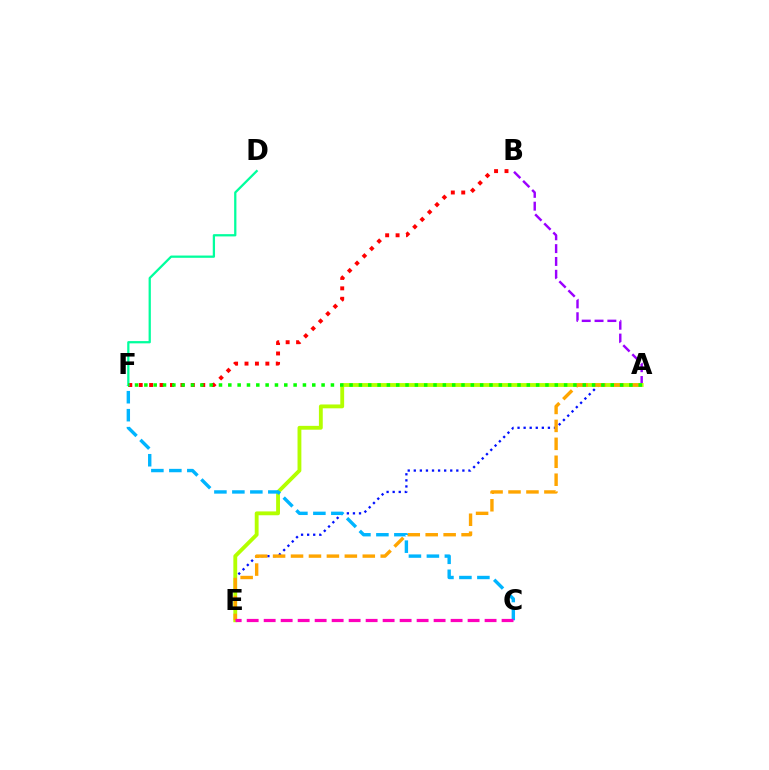{('A', 'B'): [{'color': '#9b00ff', 'line_style': 'dashed', 'thickness': 1.74}], ('A', 'E'): [{'color': '#0010ff', 'line_style': 'dotted', 'thickness': 1.65}, {'color': '#b3ff00', 'line_style': 'solid', 'thickness': 2.77}, {'color': '#ffa500', 'line_style': 'dashed', 'thickness': 2.44}], ('B', 'F'): [{'color': '#ff0000', 'line_style': 'dotted', 'thickness': 2.83}], ('C', 'F'): [{'color': '#00b5ff', 'line_style': 'dashed', 'thickness': 2.44}], ('D', 'F'): [{'color': '#00ff9d', 'line_style': 'solid', 'thickness': 1.63}], ('A', 'F'): [{'color': '#08ff00', 'line_style': 'dotted', 'thickness': 2.53}], ('C', 'E'): [{'color': '#ff00bd', 'line_style': 'dashed', 'thickness': 2.31}]}